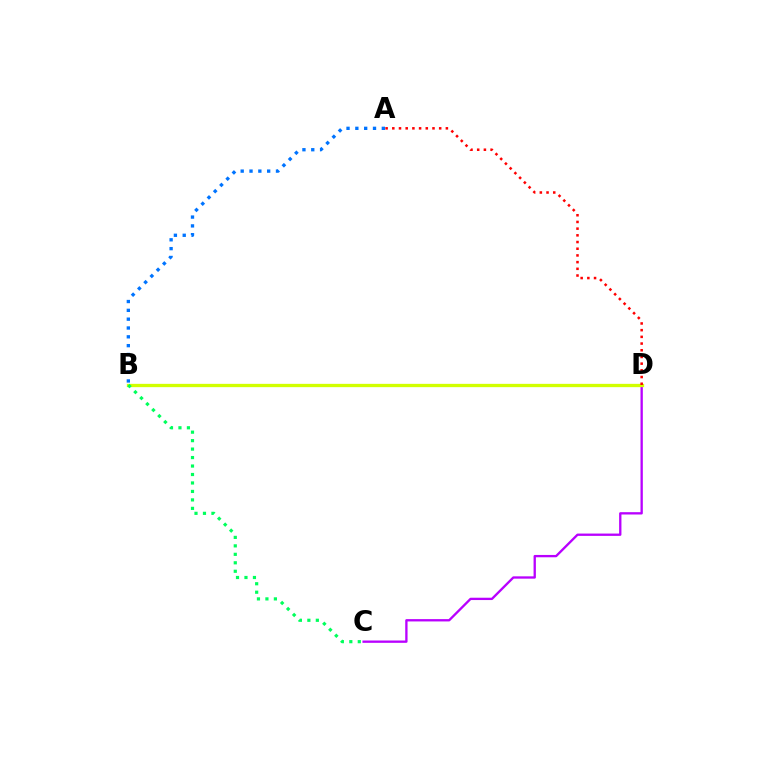{('C', 'D'): [{'color': '#b900ff', 'line_style': 'solid', 'thickness': 1.67}], ('B', 'D'): [{'color': '#d1ff00', 'line_style': 'solid', 'thickness': 2.38}], ('A', 'D'): [{'color': '#ff0000', 'line_style': 'dotted', 'thickness': 1.82}], ('A', 'B'): [{'color': '#0074ff', 'line_style': 'dotted', 'thickness': 2.4}], ('B', 'C'): [{'color': '#00ff5c', 'line_style': 'dotted', 'thickness': 2.3}]}